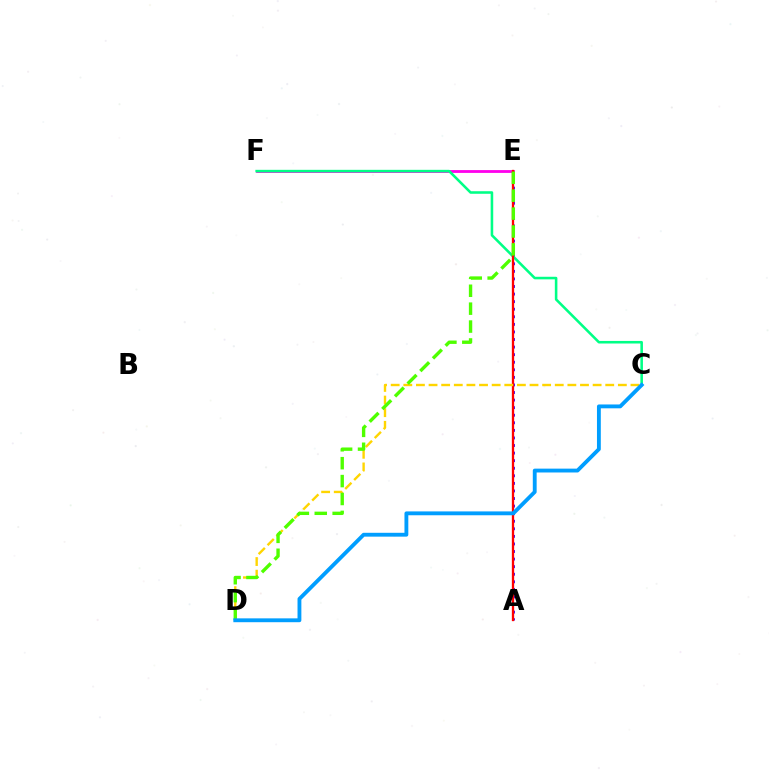{('A', 'E'): [{'color': '#3700ff', 'line_style': 'dotted', 'thickness': 2.06}, {'color': '#ff0000', 'line_style': 'solid', 'thickness': 1.66}], ('E', 'F'): [{'color': '#ff00ed', 'line_style': 'solid', 'thickness': 2.03}], ('C', 'F'): [{'color': '#00ff86', 'line_style': 'solid', 'thickness': 1.85}], ('C', 'D'): [{'color': '#ffd500', 'line_style': 'dashed', 'thickness': 1.71}, {'color': '#009eff', 'line_style': 'solid', 'thickness': 2.77}], ('D', 'E'): [{'color': '#4fff00', 'line_style': 'dashed', 'thickness': 2.43}]}